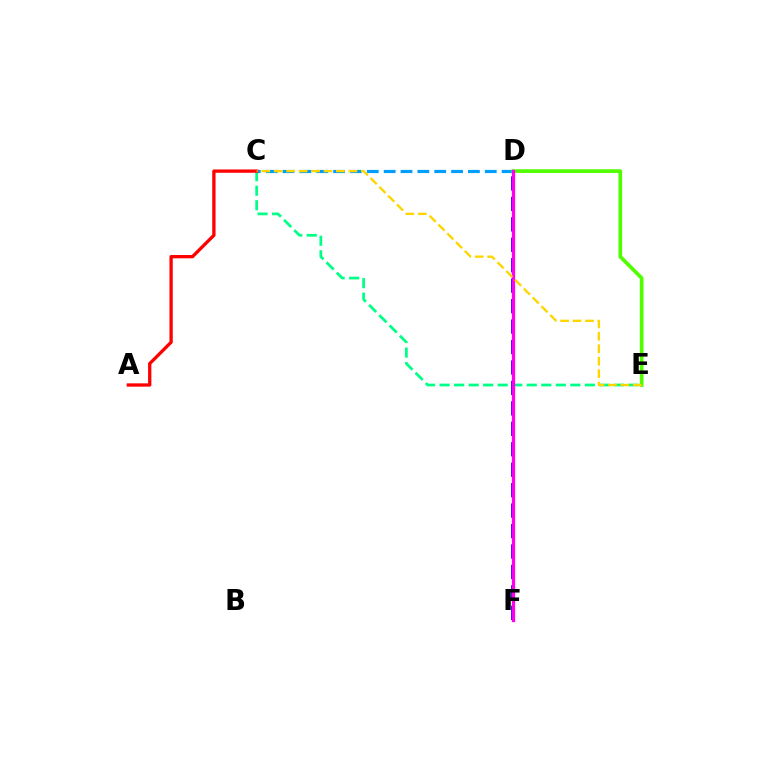{('C', 'E'): [{'color': '#00ff86', 'line_style': 'dashed', 'thickness': 1.97}, {'color': '#ffd500', 'line_style': 'dashed', 'thickness': 1.69}], ('C', 'D'): [{'color': '#009eff', 'line_style': 'dashed', 'thickness': 2.29}], ('D', 'F'): [{'color': '#3700ff', 'line_style': 'dashed', 'thickness': 2.78}, {'color': '#ff00ed', 'line_style': 'solid', 'thickness': 2.35}], ('A', 'C'): [{'color': '#ff0000', 'line_style': 'solid', 'thickness': 2.37}], ('D', 'E'): [{'color': '#4fff00', 'line_style': 'solid', 'thickness': 2.65}]}